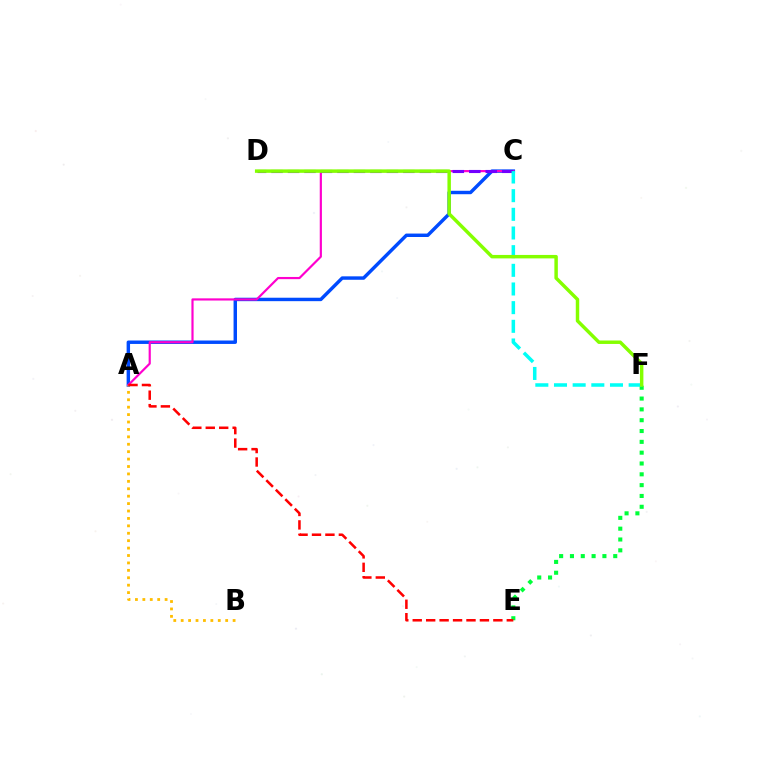{('E', 'F'): [{'color': '#00ff39', 'line_style': 'dotted', 'thickness': 2.94}], ('A', 'C'): [{'color': '#004bff', 'line_style': 'solid', 'thickness': 2.47}, {'color': '#ff00cf', 'line_style': 'solid', 'thickness': 1.57}], ('A', 'B'): [{'color': '#ffbd00', 'line_style': 'dotted', 'thickness': 2.02}], ('C', 'D'): [{'color': '#7200ff', 'line_style': 'dashed', 'thickness': 2.24}], ('C', 'F'): [{'color': '#00fff6', 'line_style': 'dashed', 'thickness': 2.54}], ('D', 'F'): [{'color': '#84ff00', 'line_style': 'solid', 'thickness': 2.49}], ('A', 'E'): [{'color': '#ff0000', 'line_style': 'dashed', 'thickness': 1.83}]}